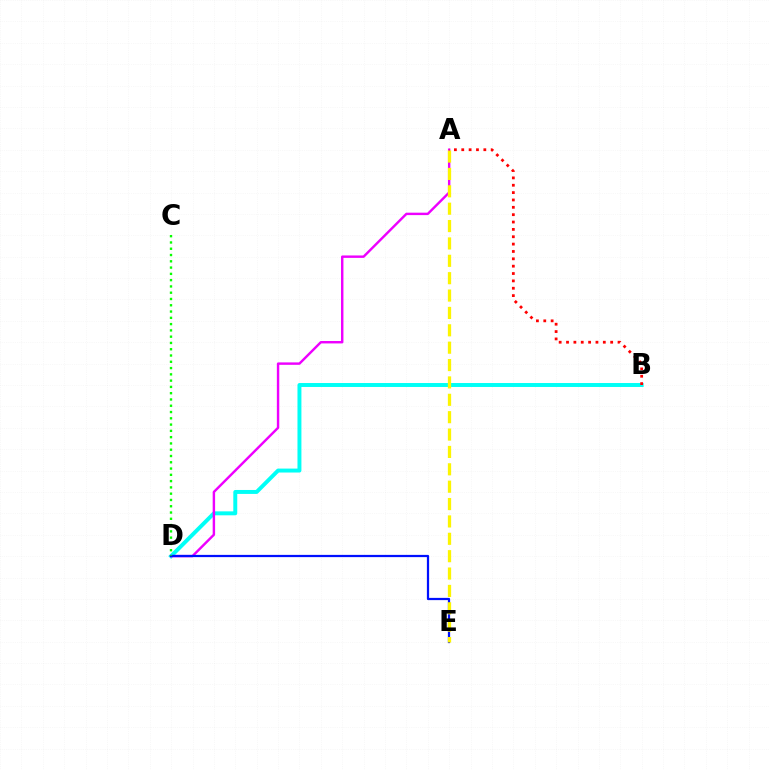{('B', 'D'): [{'color': '#00fff6', 'line_style': 'solid', 'thickness': 2.84}], ('A', 'D'): [{'color': '#ee00ff', 'line_style': 'solid', 'thickness': 1.75}], ('D', 'E'): [{'color': '#0010ff', 'line_style': 'solid', 'thickness': 1.61}], ('A', 'E'): [{'color': '#fcf500', 'line_style': 'dashed', 'thickness': 2.36}], ('A', 'B'): [{'color': '#ff0000', 'line_style': 'dotted', 'thickness': 2.0}], ('C', 'D'): [{'color': '#08ff00', 'line_style': 'dotted', 'thickness': 1.71}]}